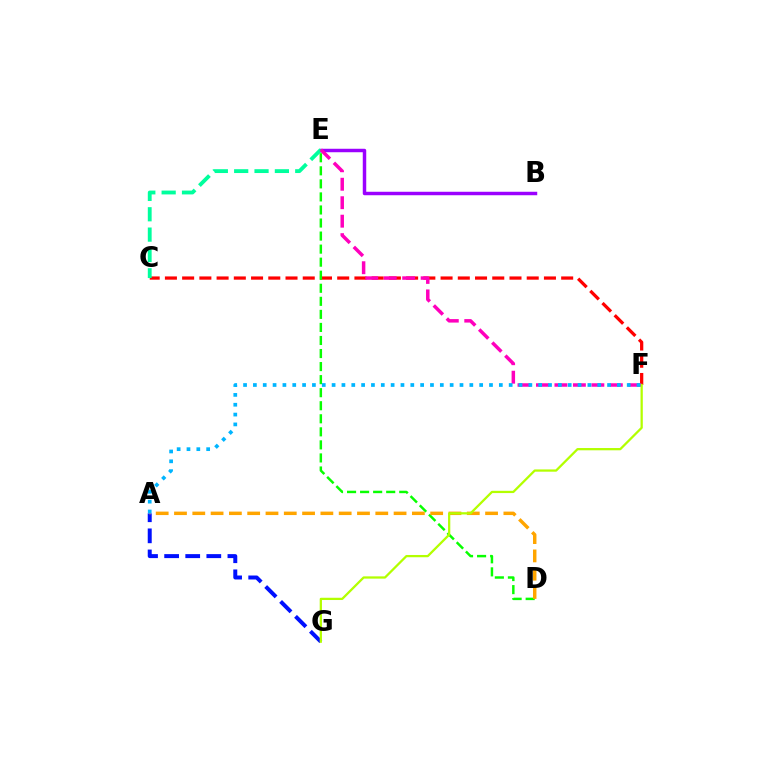{('C', 'F'): [{'color': '#ff0000', 'line_style': 'dashed', 'thickness': 2.34}], ('A', 'G'): [{'color': '#0010ff', 'line_style': 'dashed', 'thickness': 2.87}], ('B', 'E'): [{'color': '#9b00ff', 'line_style': 'solid', 'thickness': 2.5}], ('D', 'E'): [{'color': '#08ff00', 'line_style': 'dashed', 'thickness': 1.77}], ('A', 'D'): [{'color': '#ffa500', 'line_style': 'dashed', 'thickness': 2.49}], ('C', 'E'): [{'color': '#00ff9d', 'line_style': 'dashed', 'thickness': 2.76}], ('E', 'F'): [{'color': '#ff00bd', 'line_style': 'dashed', 'thickness': 2.51}], ('F', 'G'): [{'color': '#b3ff00', 'line_style': 'solid', 'thickness': 1.63}], ('A', 'F'): [{'color': '#00b5ff', 'line_style': 'dotted', 'thickness': 2.67}]}